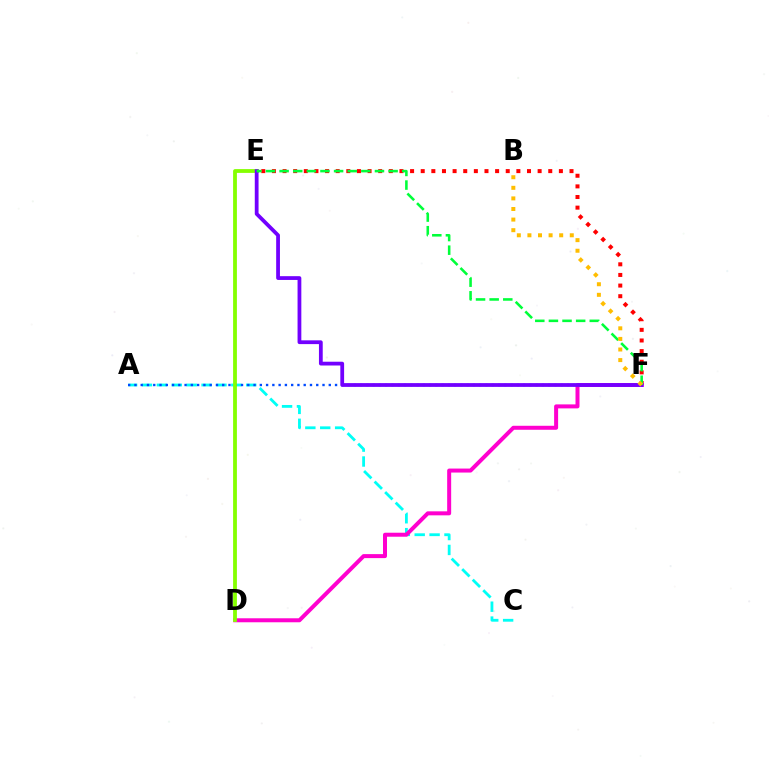{('A', 'C'): [{'color': '#00fff6', 'line_style': 'dashed', 'thickness': 2.02}], ('E', 'F'): [{'color': '#ff0000', 'line_style': 'dotted', 'thickness': 2.89}, {'color': '#7200ff', 'line_style': 'solid', 'thickness': 2.72}, {'color': '#00ff39', 'line_style': 'dashed', 'thickness': 1.85}], ('D', 'F'): [{'color': '#ff00cf', 'line_style': 'solid', 'thickness': 2.88}], ('A', 'F'): [{'color': '#004bff', 'line_style': 'dotted', 'thickness': 1.7}], ('D', 'E'): [{'color': '#84ff00', 'line_style': 'solid', 'thickness': 2.74}], ('B', 'F'): [{'color': '#ffbd00', 'line_style': 'dotted', 'thickness': 2.88}]}